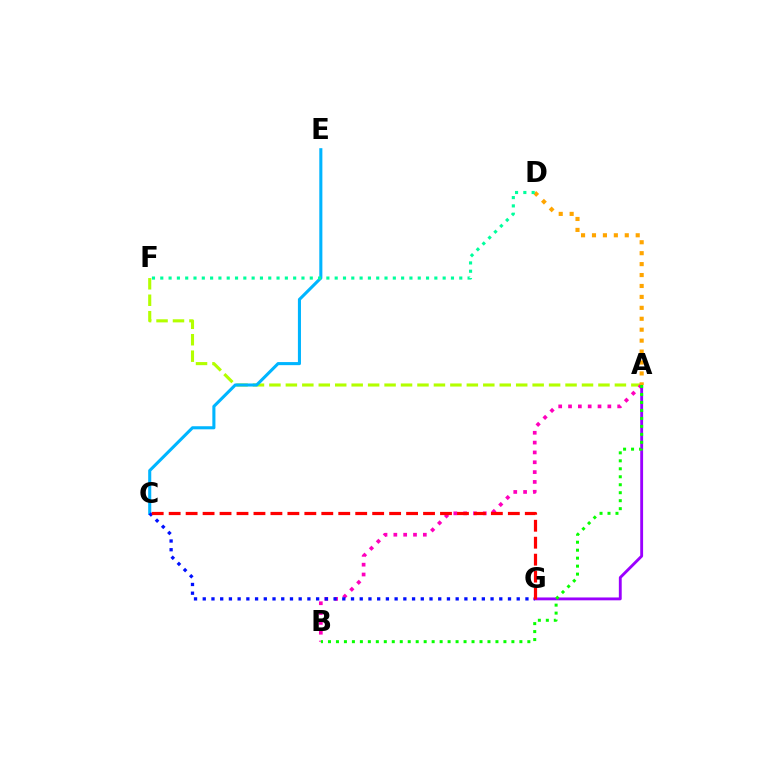{('A', 'F'): [{'color': '#b3ff00', 'line_style': 'dashed', 'thickness': 2.23}], ('A', 'B'): [{'color': '#ff00bd', 'line_style': 'dotted', 'thickness': 2.67}, {'color': '#08ff00', 'line_style': 'dotted', 'thickness': 2.17}], ('A', 'G'): [{'color': '#9b00ff', 'line_style': 'solid', 'thickness': 2.06}], ('C', 'E'): [{'color': '#00b5ff', 'line_style': 'solid', 'thickness': 2.21}], ('A', 'D'): [{'color': '#ffa500', 'line_style': 'dotted', 'thickness': 2.97}], ('C', 'G'): [{'color': '#0010ff', 'line_style': 'dotted', 'thickness': 2.37}, {'color': '#ff0000', 'line_style': 'dashed', 'thickness': 2.3}], ('D', 'F'): [{'color': '#00ff9d', 'line_style': 'dotted', 'thickness': 2.26}]}